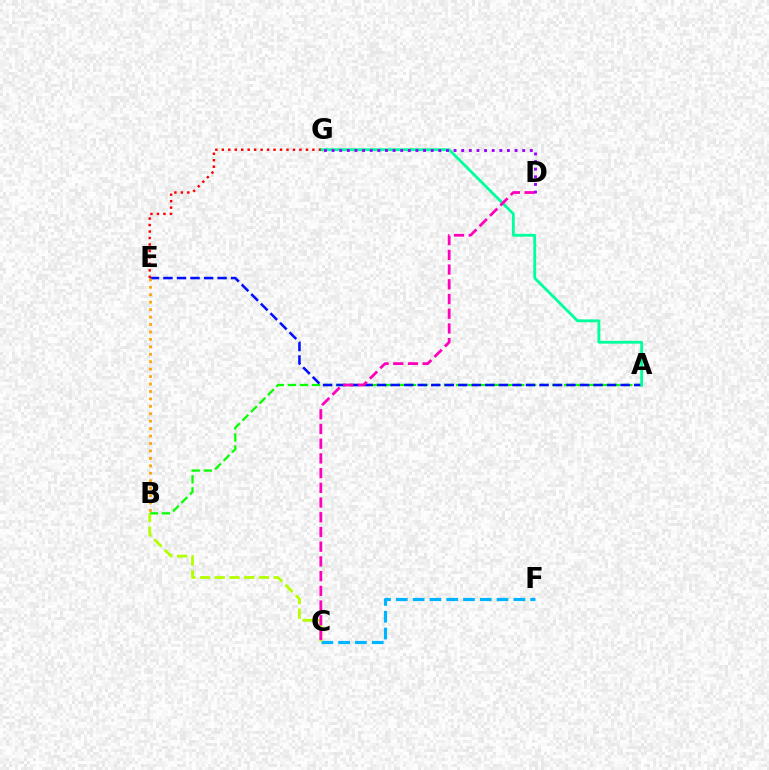{('C', 'F'): [{'color': '#00b5ff', 'line_style': 'dashed', 'thickness': 2.28}], ('A', 'B'): [{'color': '#08ff00', 'line_style': 'dashed', 'thickness': 1.63}], ('A', 'E'): [{'color': '#0010ff', 'line_style': 'dashed', 'thickness': 1.84}], ('A', 'G'): [{'color': '#00ff9d', 'line_style': 'solid', 'thickness': 2.04}], ('B', 'C'): [{'color': '#b3ff00', 'line_style': 'dashed', 'thickness': 2.0}], ('C', 'D'): [{'color': '#ff00bd', 'line_style': 'dashed', 'thickness': 2.0}], ('D', 'G'): [{'color': '#9b00ff', 'line_style': 'dotted', 'thickness': 2.07}], ('B', 'E'): [{'color': '#ffa500', 'line_style': 'dotted', 'thickness': 2.02}], ('E', 'G'): [{'color': '#ff0000', 'line_style': 'dotted', 'thickness': 1.76}]}